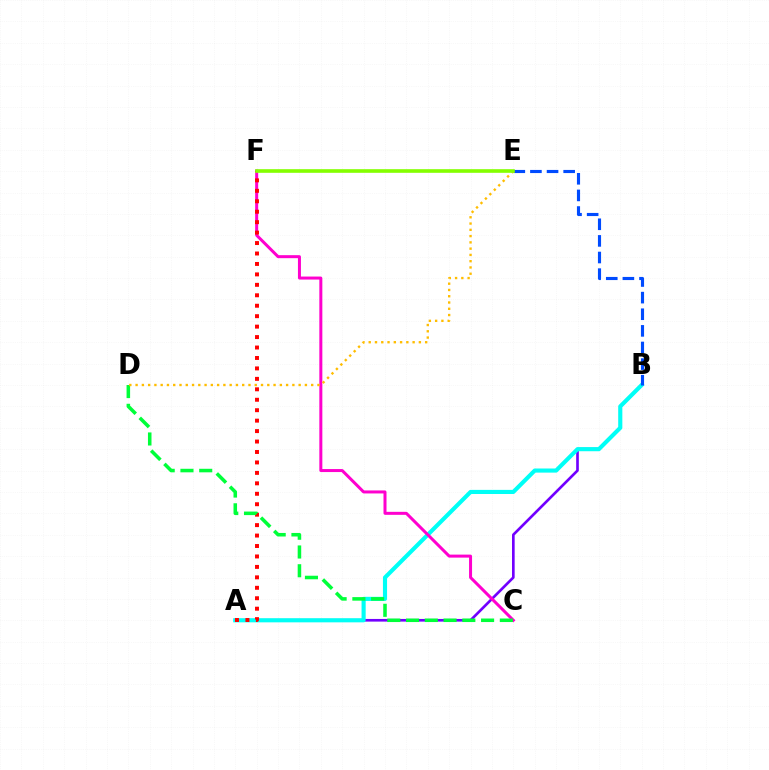{('A', 'B'): [{'color': '#7200ff', 'line_style': 'solid', 'thickness': 1.91}, {'color': '#00fff6', 'line_style': 'solid', 'thickness': 2.97}], ('B', 'E'): [{'color': '#004bff', 'line_style': 'dashed', 'thickness': 2.26}], ('C', 'F'): [{'color': '#ff00cf', 'line_style': 'solid', 'thickness': 2.17}], ('A', 'F'): [{'color': '#ff0000', 'line_style': 'dotted', 'thickness': 2.84}], ('C', 'D'): [{'color': '#00ff39', 'line_style': 'dashed', 'thickness': 2.55}], ('D', 'E'): [{'color': '#ffbd00', 'line_style': 'dotted', 'thickness': 1.7}], ('E', 'F'): [{'color': '#84ff00', 'line_style': 'solid', 'thickness': 2.61}]}